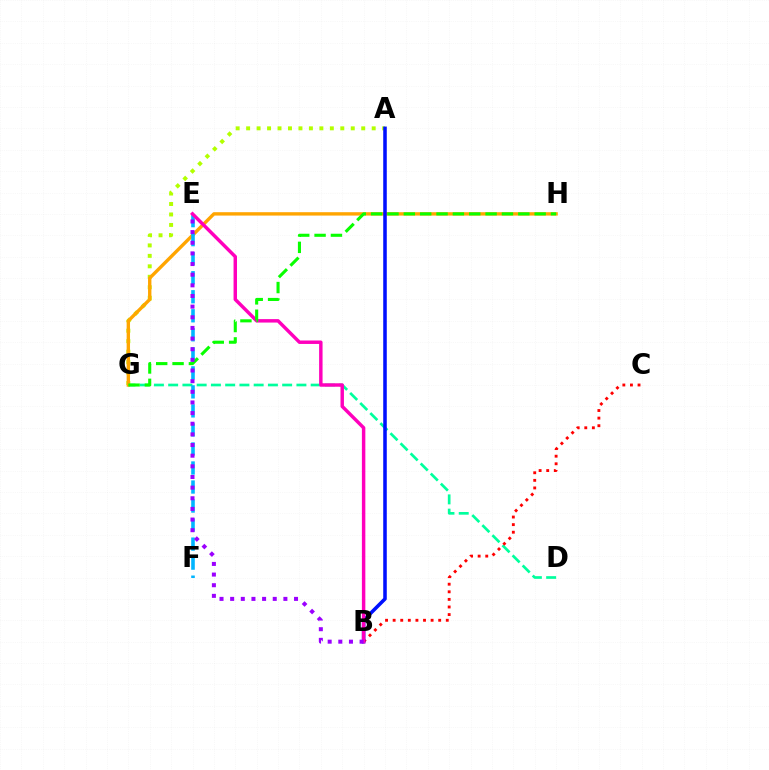{('D', 'G'): [{'color': '#00ff9d', 'line_style': 'dashed', 'thickness': 1.94}], ('B', 'C'): [{'color': '#ff0000', 'line_style': 'dotted', 'thickness': 2.06}], ('A', 'G'): [{'color': '#b3ff00', 'line_style': 'dotted', 'thickness': 2.84}], ('G', 'H'): [{'color': '#ffa500', 'line_style': 'solid', 'thickness': 2.43}, {'color': '#08ff00', 'line_style': 'dashed', 'thickness': 2.22}], ('E', 'F'): [{'color': '#00b5ff', 'line_style': 'dashed', 'thickness': 2.58}], ('A', 'B'): [{'color': '#0010ff', 'line_style': 'solid', 'thickness': 2.55}], ('B', 'E'): [{'color': '#ff00bd', 'line_style': 'solid', 'thickness': 2.48}, {'color': '#9b00ff', 'line_style': 'dotted', 'thickness': 2.89}]}